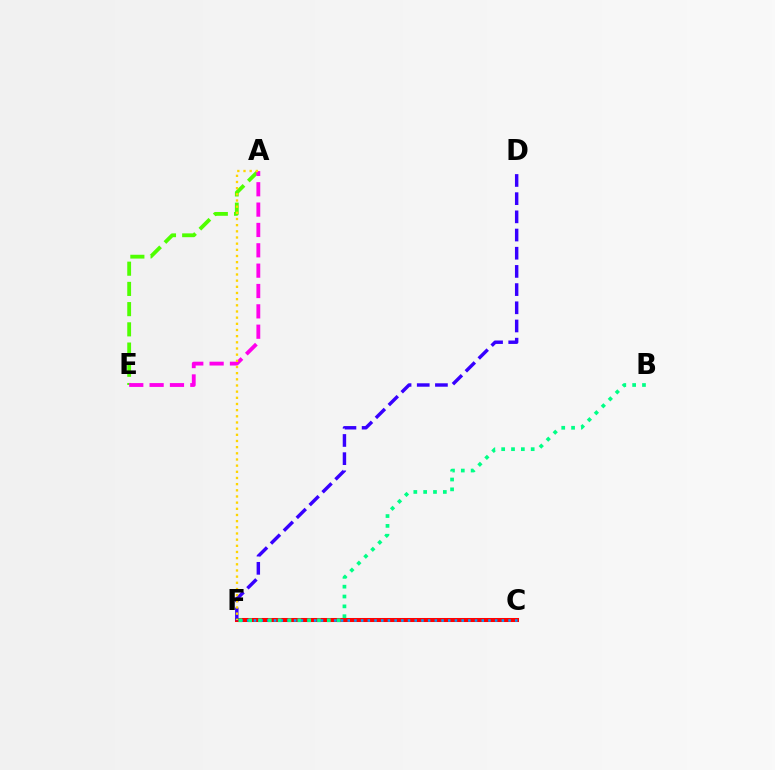{('A', 'E'): [{'color': '#4fff00', 'line_style': 'dashed', 'thickness': 2.75}, {'color': '#ff00ed', 'line_style': 'dashed', 'thickness': 2.76}], ('C', 'F'): [{'color': '#ff0000', 'line_style': 'solid', 'thickness': 2.91}, {'color': '#009eff', 'line_style': 'dotted', 'thickness': 1.82}], ('D', 'F'): [{'color': '#3700ff', 'line_style': 'dashed', 'thickness': 2.47}], ('A', 'F'): [{'color': '#ffd500', 'line_style': 'dotted', 'thickness': 1.68}], ('B', 'F'): [{'color': '#00ff86', 'line_style': 'dotted', 'thickness': 2.67}]}